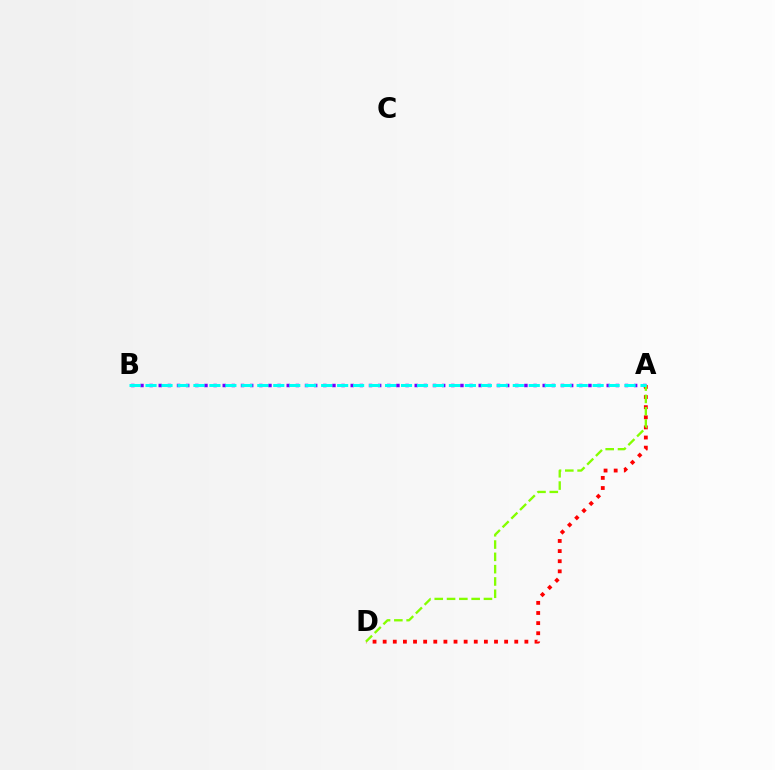{('A', 'B'): [{'color': '#7200ff', 'line_style': 'dotted', 'thickness': 2.48}, {'color': '#00fff6', 'line_style': 'dashed', 'thickness': 2.17}], ('A', 'D'): [{'color': '#ff0000', 'line_style': 'dotted', 'thickness': 2.75}, {'color': '#84ff00', 'line_style': 'dashed', 'thickness': 1.67}]}